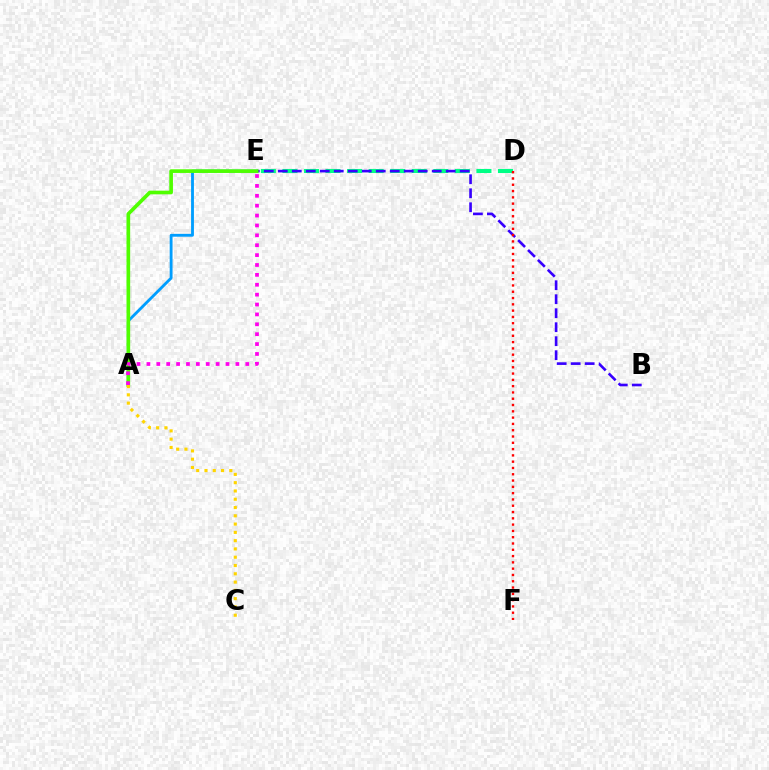{('D', 'E'): [{'color': '#00ff86', 'line_style': 'dashed', 'thickness': 2.93}], ('A', 'E'): [{'color': '#009eff', 'line_style': 'solid', 'thickness': 2.05}, {'color': '#4fff00', 'line_style': 'solid', 'thickness': 2.64}, {'color': '#ff00ed', 'line_style': 'dotted', 'thickness': 2.69}], ('B', 'E'): [{'color': '#3700ff', 'line_style': 'dashed', 'thickness': 1.9}], ('D', 'F'): [{'color': '#ff0000', 'line_style': 'dotted', 'thickness': 1.71}], ('A', 'C'): [{'color': '#ffd500', 'line_style': 'dotted', 'thickness': 2.25}]}